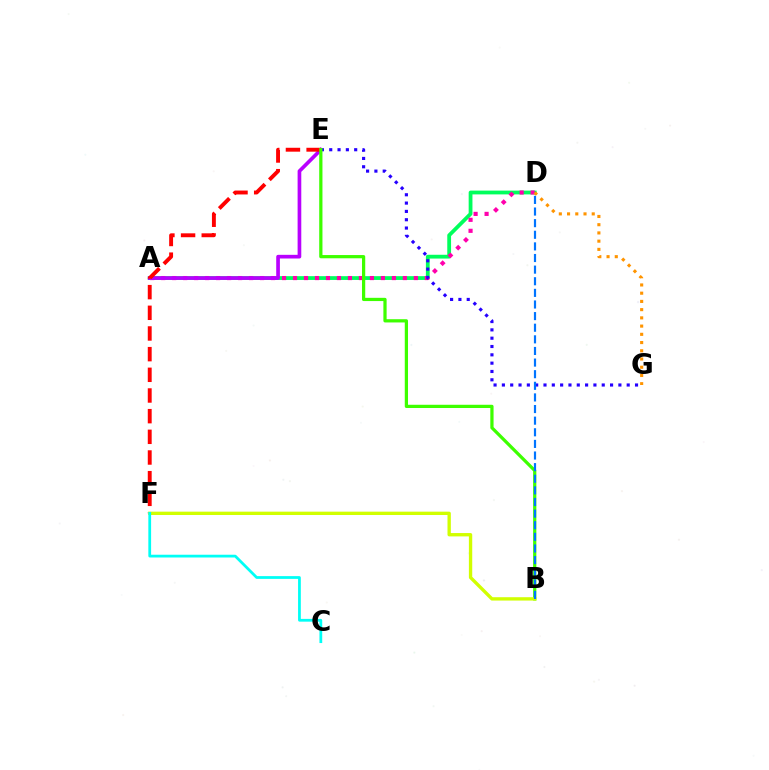{('A', 'D'): [{'color': '#00ff5c', 'line_style': 'solid', 'thickness': 2.73}, {'color': '#ff00ac', 'line_style': 'dotted', 'thickness': 2.98}], ('A', 'E'): [{'color': '#b900ff', 'line_style': 'solid', 'thickness': 2.65}], ('E', 'G'): [{'color': '#2500ff', 'line_style': 'dotted', 'thickness': 2.26}], ('E', 'F'): [{'color': '#ff0000', 'line_style': 'dashed', 'thickness': 2.81}], ('D', 'G'): [{'color': '#ff9400', 'line_style': 'dotted', 'thickness': 2.24}], ('B', 'E'): [{'color': '#3dff00', 'line_style': 'solid', 'thickness': 2.33}], ('B', 'F'): [{'color': '#d1ff00', 'line_style': 'solid', 'thickness': 2.41}], ('C', 'F'): [{'color': '#00fff6', 'line_style': 'solid', 'thickness': 1.99}], ('B', 'D'): [{'color': '#0074ff', 'line_style': 'dashed', 'thickness': 1.58}]}